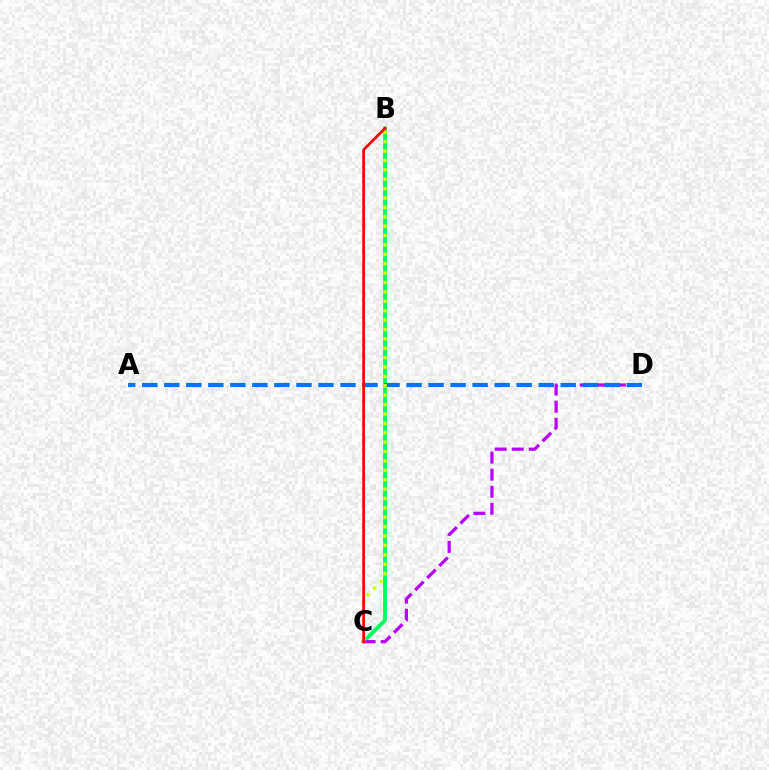{('B', 'C'): [{'color': '#00ff5c', 'line_style': 'solid', 'thickness': 2.78}, {'color': '#d1ff00', 'line_style': 'dotted', 'thickness': 2.55}, {'color': '#ff0000', 'line_style': 'solid', 'thickness': 1.94}], ('C', 'D'): [{'color': '#b900ff', 'line_style': 'dashed', 'thickness': 2.32}], ('A', 'D'): [{'color': '#0074ff', 'line_style': 'dashed', 'thickness': 2.99}]}